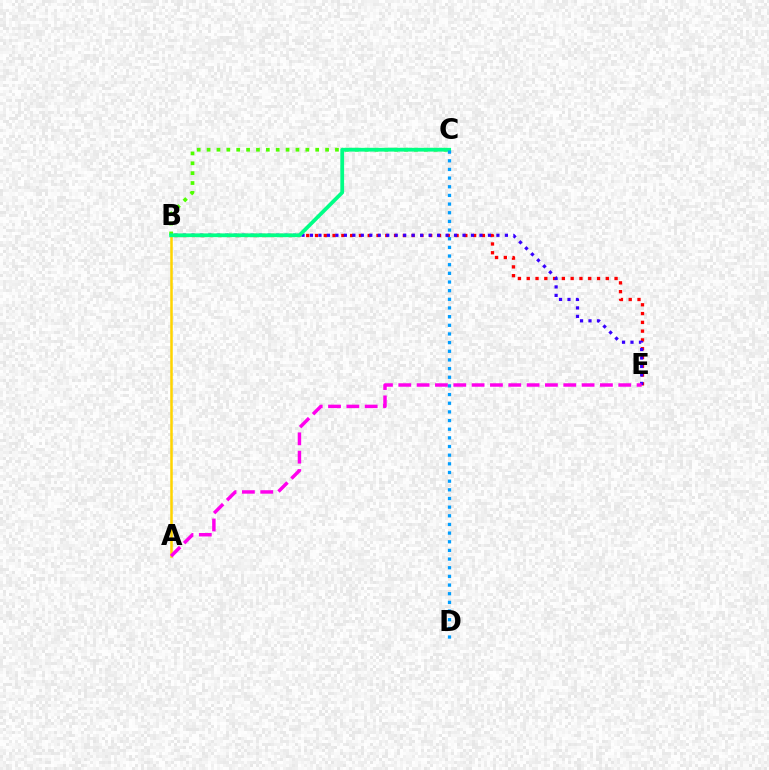{('B', 'E'): [{'color': '#ff0000', 'line_style': 'dotted', 'thickness': 2.39}, {'color': '#3700ff', 'line_style': 'dotted', 'thickness': 2.3}], ('A', 'B'): [{'color': '#ffd500', 'line_style': 'solid', 'thickness': 1.82}], ('A', 'E'): [{'color': '#ff00ed', 'line_style': 'dashed', 'thickness': 2.49}], ('B', 'C'): [{'color': '#4fff00', 'line_style': 'dotted', 'thickness': 2.68}, {'color': '#00ff86', 'line_style': 'solid', 'thickness': 2.71}], ('C', 'D'): [{'color': '#009eff', 'line_style': 'dotted', 'thickness': 2.35}]}